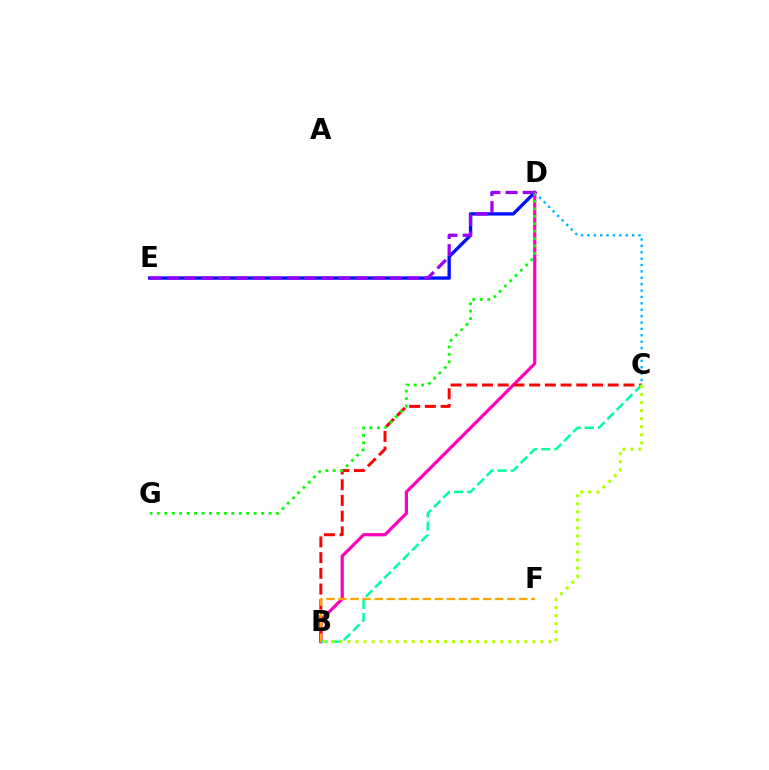{('C', 'D'): [{'color': '#00b5ff', 'line_style': 'dotted', 'thickness': 1.73}], ('D', 'E'): [{'color': '#0010ff', 'line_style': 'solid', 'thickness': 2.41}, {'color': '#9b00ff', 'line_style': 'dashed', 'thickness': 2.33}], ('B', 'D'): [{'color': '#ff00bd', 'line_style': 'solid', 'thickness': 2.31}], ('B', 'C'): [{'color': '#ff0000', 'line_style': 'dashed', 'thickness': 2.13}, {'color': '#00ff9d', 'line_style': 'dashed', 'thickness': 1.78}, {'color': '#b3ff00', 'line_style': 'dotted', 'thickness': 2.19}], ('D', 'G'): [{'color': '#08ff00', 'line_style': 'dotted', 'thickness': 2.02}], ('B', 'F'): [{'color': '#ffa500', 'line_style': 'dashed', 'thickness': 1.64}]}